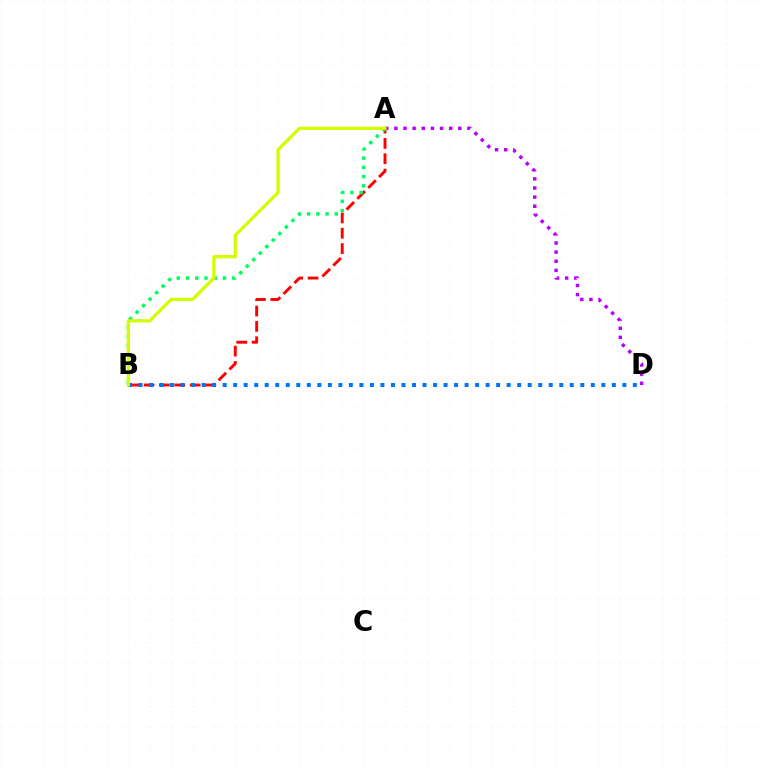{('A', 'B'): [{'color': '#ff0000', 'line_style': 'dashed', 'thickness': 2.09}, {'color': '#00ff5c', 'line_style': 'dotted', 'thickness': 2.51}, {'color': '#d1ff00', 'line_style': 'solid', 'thickness': 2.35}], ('B', 'D'): [{'color': '#0074ff', 'line_style': 'dotted', 'thickness': 2.86}], ('A', 'D'): [{'color': '#b900ff', 'line_style': 'dotted', 'thickness': 2.48}]}